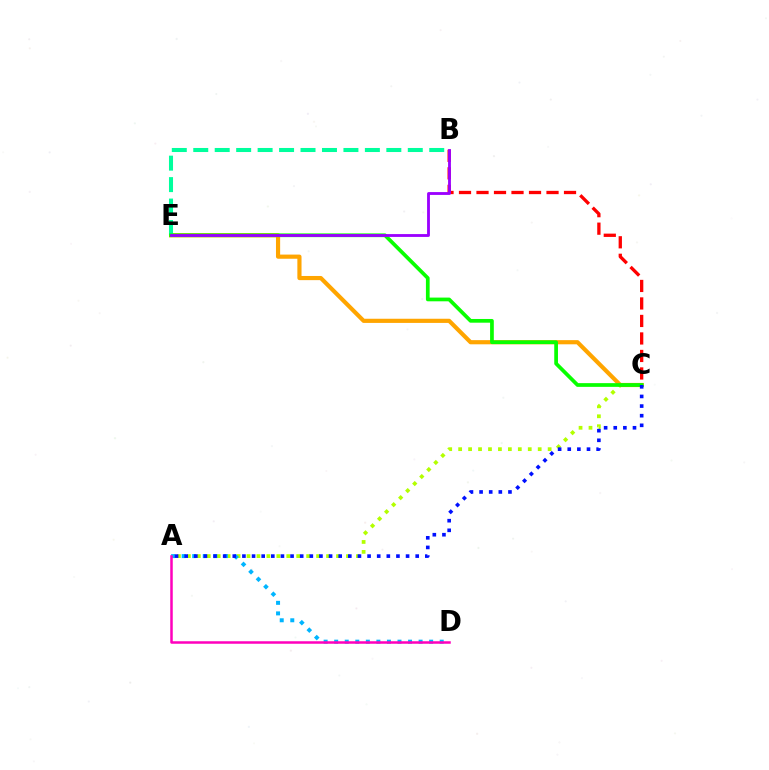{('A', 'C'): [{'color': '#b3ff00', 'line_style': 'dotted', 'thickness': 2.7}, {'color': '#0010ff', 'line_style': 'dotted', 'thickness': 2.62}], ('C', 'E'): [{'color': '#ffa500', 'line_style': 'solid', 'thickness': 3.0}, {'color': '#08ff00', 'line_style': 'solid', 'thickness': 2.68}], ('B', 'C'): [{'color': '#ff0000', 'line_style': 'dashed', 'thickness': 2.38}], ('B', 'E'): [{'color': '#00ff9d', 'line_style': 'dashed', 'thickness': 2.91}, {'color': '#9b00ff', 'line_style': 'solid', 'thickness': 2.04}], ('A', 'D'): [{'color': '#00b5ff', 'line_style': 'dotted', 'thickness': 2.87}, {'color': '#ff00bd', 'line_style': 'solid', 'thickness': 1.8}]}